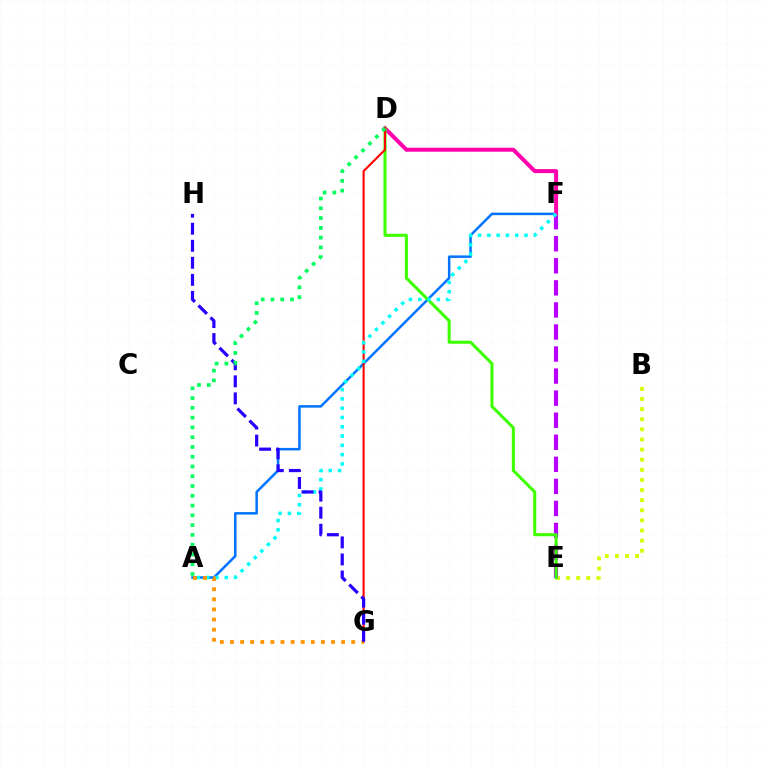{('A', 'F'): [{'color': '#0074ff', 'line_style': 'solid', 'thickness': 1.81}, {'color': '#00fff6', 'line_style': 'dotted', 'thickness': 2.52}], ('B', 'E'): [{'color': '#d1ff00', 'line_style': 'dotted', 'thickness': 2.75}], ('E', 'F'): [{'color': '#b900ff', 'line_style': 'dashed', 'thickness': 3.0}], ('D', 'F'): [{'color': '#ff00ac', 'line_style': 'solid', 'thickness': 2.89}], ('D', 'E'): [{'color': '#3dff00', 'line_style': 'solid', 'thickness': 2.2}], ('D', 'G'): [{'color': '#ff0000', 'line_style': 'solid', 'thickness': 1.51}], ('A', 'G'): [{'color': '#ff9400', 'line_style': 'dotted', 'thickness': 2.75}], ('G', 'H'): [{'color': '#2500ff', 'line_style': 'dashed', 'thickness': 2.31}], ('A', 'D'): [{'color': '#00ff5c', 'line_style': 'dotted', 'thickness': 2.65}]}